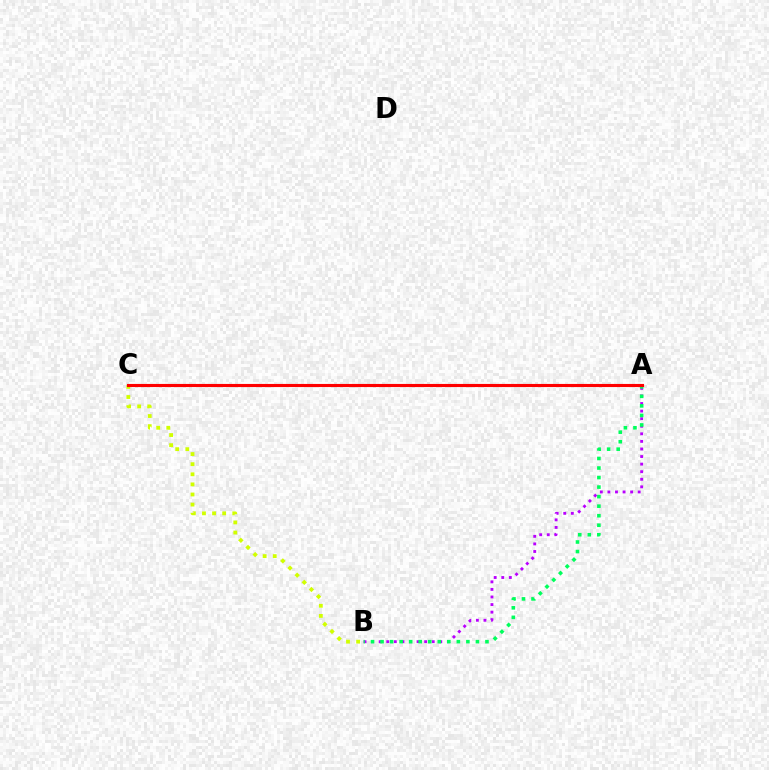{('B', 'C'): [{'color': '#d1ff00', 'line_style': 'dotted', 'thickness': 2.74}], ('A', 'C'): [{'color': '#0074ff', 'line_style': 'dotted', 'thickness': 2.13}, {'color': '#ff0000', 'line_style': 'solid', 'thickness': 2.24}], ('A', 'B'): [{'color': '#b900ff', 'line_style': 'dotted', 'thickness': 2.06}, {'color': '#00ff5c', 'line_style': 'dotted', 'thickness': 2.59}]}